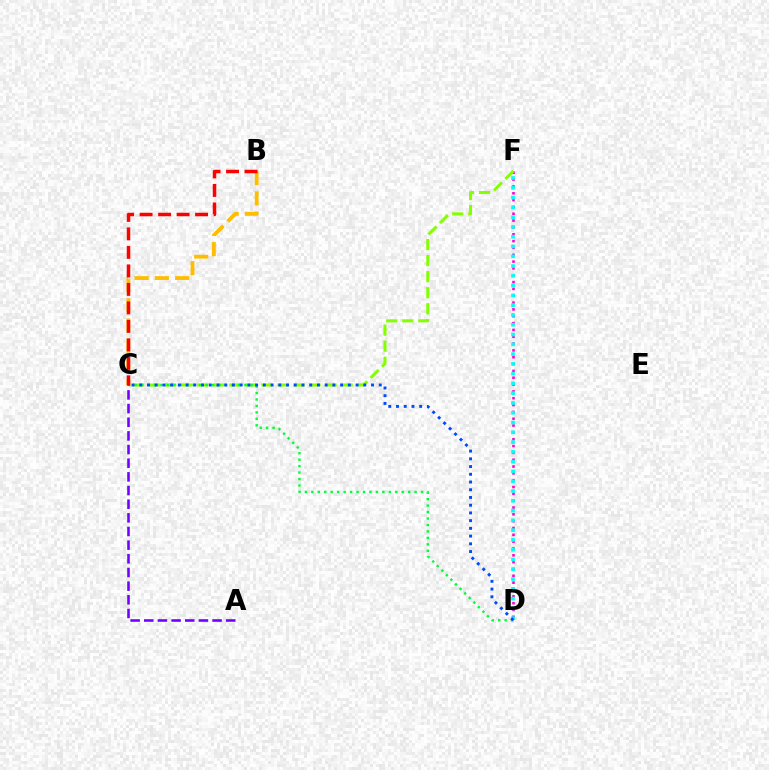{('D', 'F'): [{'color': '#ff00cf', 'line_style': 'dotted', 'thickness': 1.86}, {'color': '#00fff6', 'line_style': 'dotted', 'thickness': 2.66}], ('C', 'F'): [{'color': '#84ff00', 'line_style': 'dashed', 'thickness': 2.18}], ('C', 'D'): [{'color': '#00ff39', 'line_style': 'dotted', 'thickness': 1.75}, {'color': '#004bff', 'line_style': 'dotted', 'thickness': 2.1}], ('B', 'C'): [{'color': '#ffbd00', 'line_style': 'dashed', 'thickness': 2.75}, {'color': '#ff0000', 'line_style': 'dashed', 'thickness': 2.51}], ('A', 'C'): [{'color': '#7200ff', 'line_style': 'dashed', 'thickness': 1.86}]}